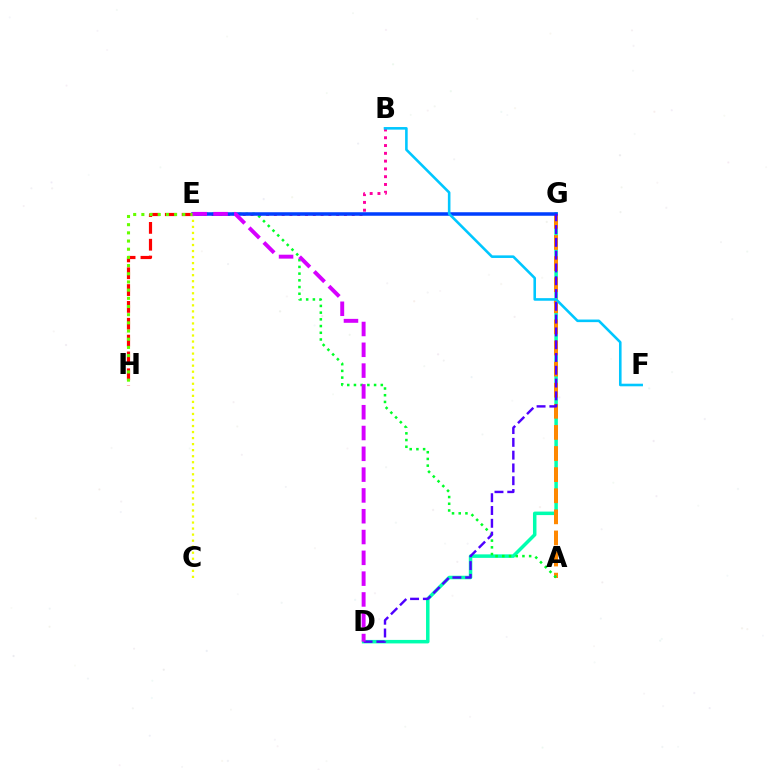{('D', 'G'): [{'color': '#00ffaf', 'line_style': 'solid', 'thickness': 2.52}, {'color': '#4f00ff', 'line_style': 'dashed', 'thickness': 1.74}], ('B', 'E'): [{'color': '#ff00a0', 'line_style': 'dotted', 'thickness': 2.12}], ('A', 'G'): [{'color': '#ff8800', 'line_style': 'dashed', 'thickness': 2.87}], ('A', 'E'): [{'color': '#00ff27', 'line_style': 'dotted', 'thickness': 1.82}], ('E', 'G'): [{'color': '#003fff', 'line_style': 'solid', 'thickness': 2.54}], ('C', 'E'): [{'color': '#eeff00', 'line_style': 'dotted', 'thickness': 1.64}], ('E', 'H'): [{'color': '#ff0000', 'line_style': 'dashed', 'thickness': 2.29}, {'color': '#66ff00', 'line_style': 'dotted', 'thickness': 2.22}], ('B', 'F'): [{'color': '#00c7ff', 'line_style': 'solid', 'thickness': 1.86}], ('D', 'E'): [{'color': '#d600ff', 'line_style': 'dashed', 'thickness': 2.83}]}